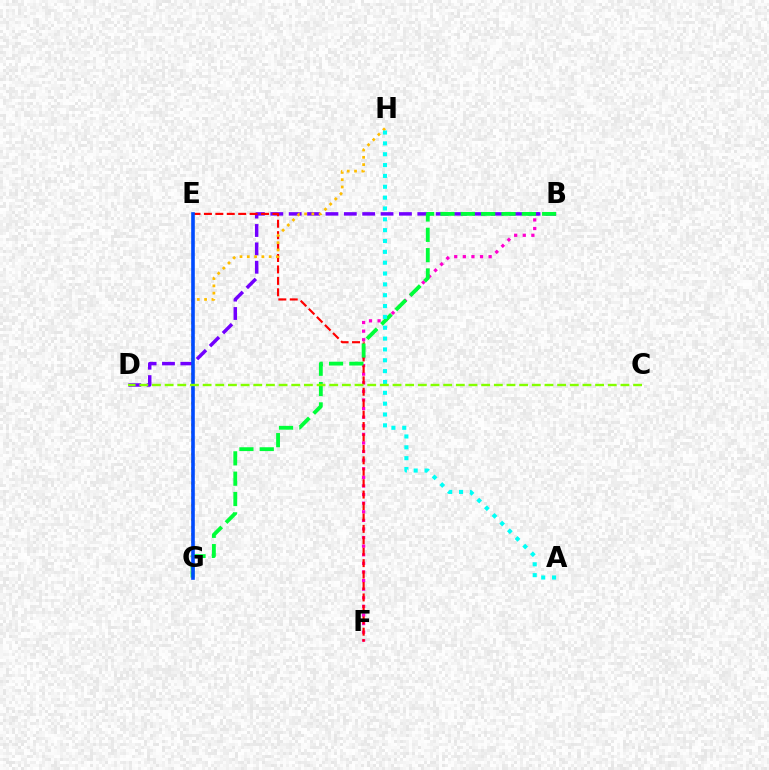{('B', 'F'): [{'color': '#ff00cf', 'line_style': 'dotted', 'thickness': 2.34}], ('B', 'D'): [{'color': '#7200ff', 'line_style': 'dashed', 'thickness': 2.5}], ('E', 'F'): [{'color': '#ff0000', 'line_style': 'dashed', 'thickness': 1.55}], ('B', 'G'): [{'color': '#00ff39', 'line_style': 'dashed', 'thickness': 2.76}], ('G', 'H'): [{'color': '#ffbd00', 'line_style': 'dotted', 'thickness': 1.98}], ('E', 'G'): [{'color': '#004bff', 'line_style': 'solid', 'thickness': 2.6}], ('A', 'H'): [{'color': '#00fff6', 'line_style': 'dotted', 'thickness': 2.95}], ('C', 'D'): [{'color': '#84ff00', 'line_style': 'dashed', 'thickness': 1.72}]}